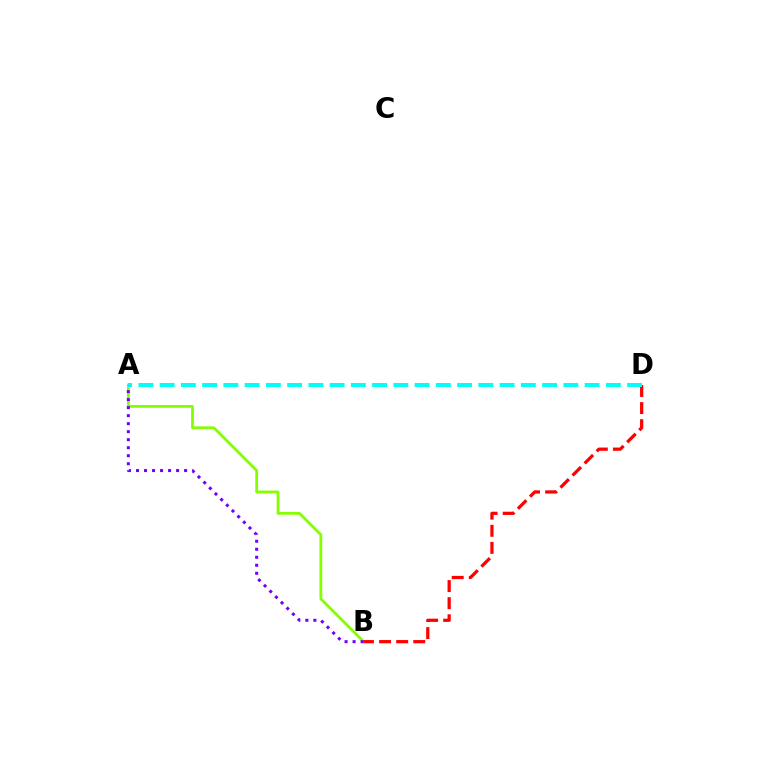{('A', 'B'): [{'color': '#84ff00', 'line_style': 'solid', 'thickness': 2.0}, {'color': '#7200ff', 'line_style': 'dotted', 'thickness': 2.18}], ('B', 'D'): [{'color': '#ff0000', 'line_style': 'dashed', 'thickness': 2.32}], ('A', 'D'): [{'color': '#00fff6', 'line_style': 'dashed', 'thickness': 2.89}]}